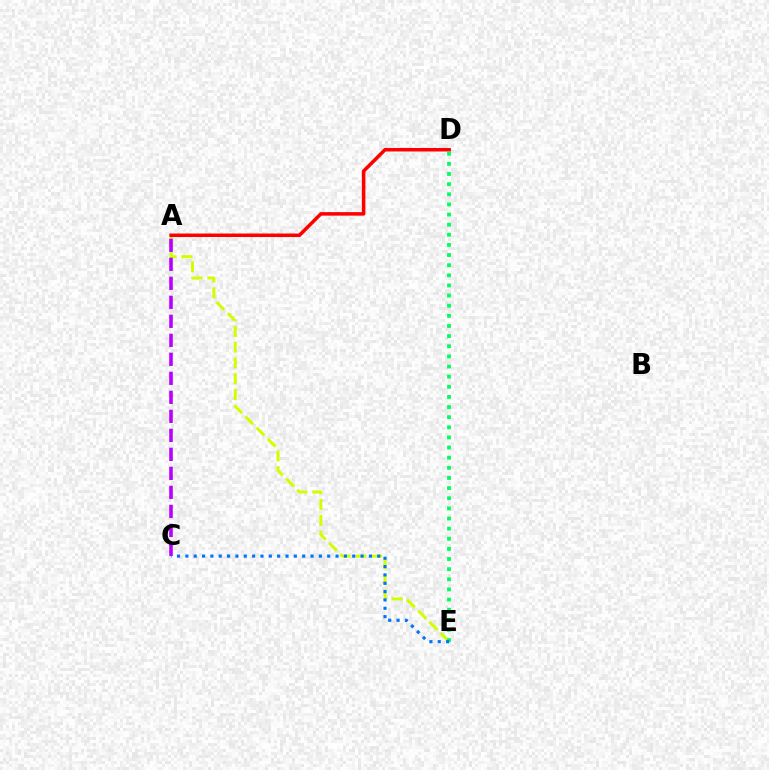{('A', 'E'): [{'color': '#d1ff00', 'line_style': 'dashed', 'thickness': 2.15}], ('A', 'C'): [{'color': '#b900ff', 'line_style': 'dashed', 'thickness': 2.58}], ('A', 'D'): [{'color': '#ff0000', 'line_style': 'solid', 'thickness': 2.53}], ('D', 'E'): [{'color': '#00ff5c', 'line_style': 'dotted', 'thickness': 2.75}], ('C', 'E'): [{'color': '#0074ff', 'line_style': 'dotted', 'thickness': 2.27}]}